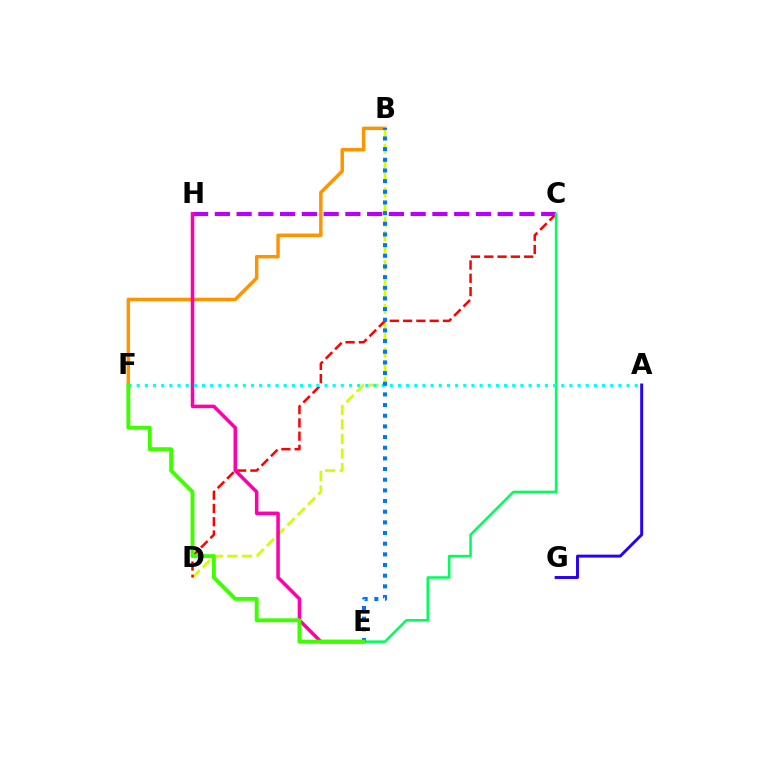{('B', 'D'): [{'color': '#d1ff00', 'line_style': 'dashed', 'thickness': 1.98}], ('B', 'F'): [{'color': '#ff9400', 'line_style': 'solid', 'thickness': 2.49}], ('A', 'G'): [{'color': '#2500ff', 'line_style': 'solid', 'thickness': 2.11}], ('C', 'D'): [{'color': '#ff0000', 'line_style': 'dashed', 'thickness': 1.8}], ('C', 'H'): [{'color': '#b900ff', 'line_style': 'dashed', 'thickness': 2.96}], ('E', 'H'): [{'color': '#ff00ac', 'line_style': 'solid', 'thickness': 2.55}], ('C', 'E'): [{'color': '#00ff5c', 'line_style': 'solid', 'thickness': 1.85}], ('A', 'F'): [{'color': '#00fff6', 'line_style': 'dotted', 'thickness': 2.22}], ('B', 'E'): [{'color': '#0074ff', 'line_style': 'dotted', 'thickness': 2.9}], ('E', 'F'): [{'color': '#3dff00', 'line_style': 'solid', 'thickness': 2.8}]}